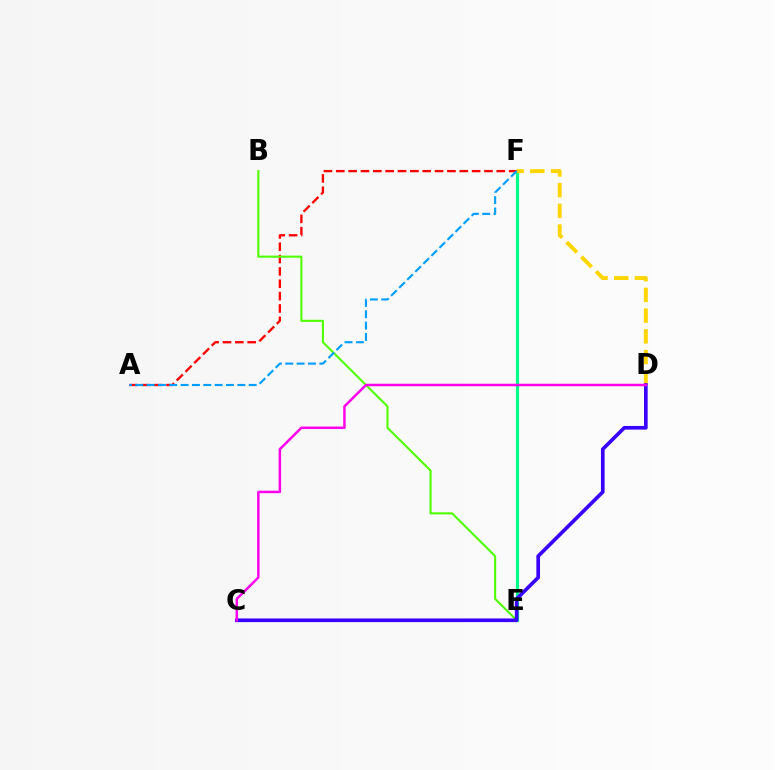{('E', 'F'): [{'color': '#00ff86', 'line_style': 'solid', 'thickness': 2.29}], ('A', 'F'): [{'color': '#ff0000', 'line_style': 'dashed', 'thickness': 1.68}, {'color': '#009eff', 'line_style': 'dashed', 'thickness': 1.54}], ('B', 'E'): [{'color': '#4fff00', 'line_style': 'solid', 'thickness': 1.5}], ('D', 'F'): [{'color': '#ffd500', 'line_style': 'dashed', 'thickness': 2.81}], ('C', 'D'): [{'color': '#3700ff', 'line_style': 'solid', 'thickness': 2.63}, {'color': '#ff00ed', 'line_style': 'solid', 'thickness': 1.8}]}